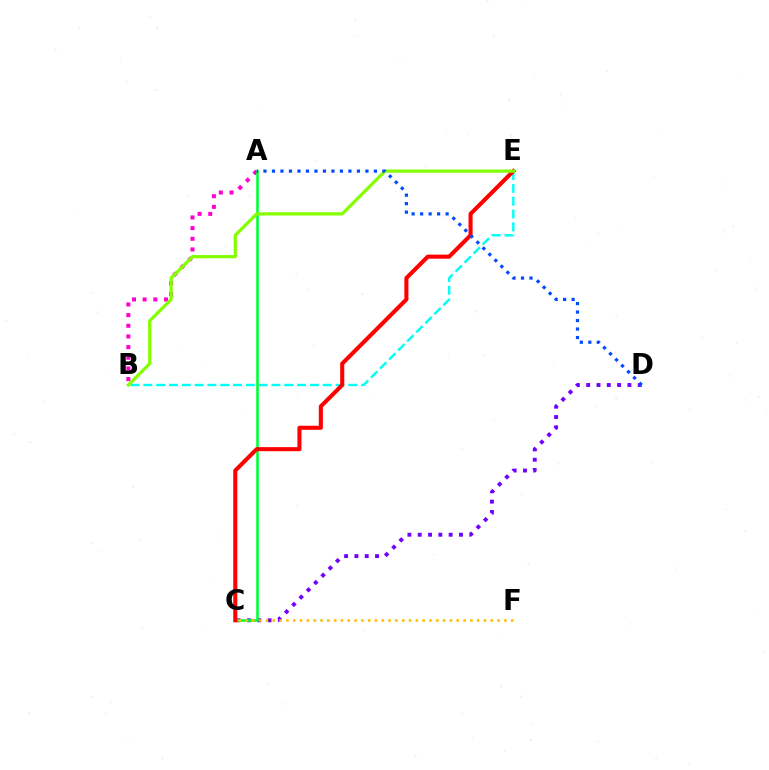{('A', 'B'): [{'color': '#ff00cf', 'line_style': 'dotted', 'thickness': 2.9}], ('C', 'D'): [{'color': '#7200ff', 'line_style': 'dotted', 'thickness': 2.8}], ('B', 'E'): [{'color': '#00fff6', 'line_style': 'dashed', 'thickness': 1.74}, {'color': '#84ff00', 'line_style': 'solid', 'thickness': 2.32}], ('A', 'C'): [{'color': '#00ff39', 'line_style': 'solid', 'thickness': 1.87}], ('C', 'E'): [{'color': '#ff0000', 'line_style': 'solid', 'thickness': 2.93}], ('C', 'F'): [{'color': '#ffbd00', 'line_style': 'dotted', 'thickness': 1.85}], ('A', 'D'): [{'color': '#004bff', 'line_style': 'dotted', 'thickness': 2.31}]}